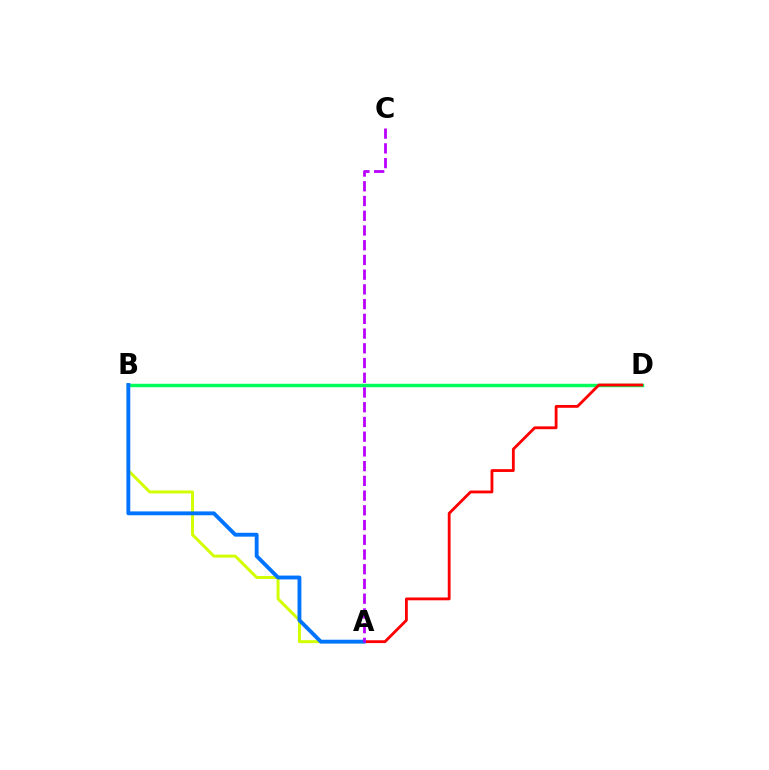{('B', 'D'): [{'color': '#00ff5c', 'line_style': 'solid', 'thickness': 2.48}], ('A', 'D'): [{'color': '#ff0000', 'line_style': 'solid', 'thickness': 2.03}], ('A', 'B'): [{'color': '#d1ff00', 'line_style': 'solid', 'thickness': 2.12}, {'color': '#0074ff', 'line_style': 'solid', 'thickness': 2.78}], ('A', 'C'): [{'color': '#b900ff', 'line_style': 'dashed', 'thickness': 2.0}]}